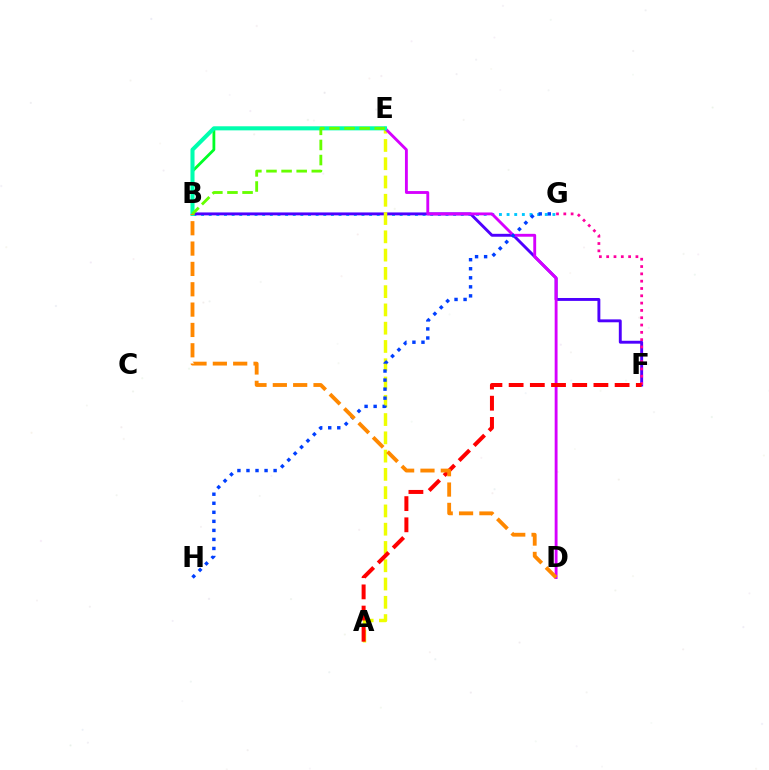{('B', 'G'): [{'color': '#00c7ff', 'line_style': 'dotted', 'thickness': 2.08}], ('B', 'E'): [{'color': '#00ff27', 'line_style': 'solid', 'thickness': 2.01}, {'color': '#00ffaf', 'line_style': 'solid', 'thickness': 2.92}, {'color': '#66ff00', 'line_style': 'dashed', 'thickness': 2.05}], ('B', 'F'): [{'color': '#4f00ff', 'line_style': 'solid', 'thickness': 2.09}], ('F', 'G'): [{'color': '#ff00a0', 'line_style': 'dotted', 'thickness': 1.99}], ('A', 'E'): [{'color': '#eeff00', 'line_style': 'dashed', 'thickness': 2.48}], ('D', 'E'): [{'color': '#d600ff', 'line_style': 'solid', 'thickness': 2.06}], ('A', 'F'): [{'color': '#ff0000', 'line_style': 'dashed', 'thickness': 2.88}], ('G', 'H'): [{'color': '#003fff', 'line_style': 'dotted', 'thickness': 2.46}], ('B', 'D'): [{'color': '#ff8800', 'line_style': 'dashed', 'thickness': 2.76}]}